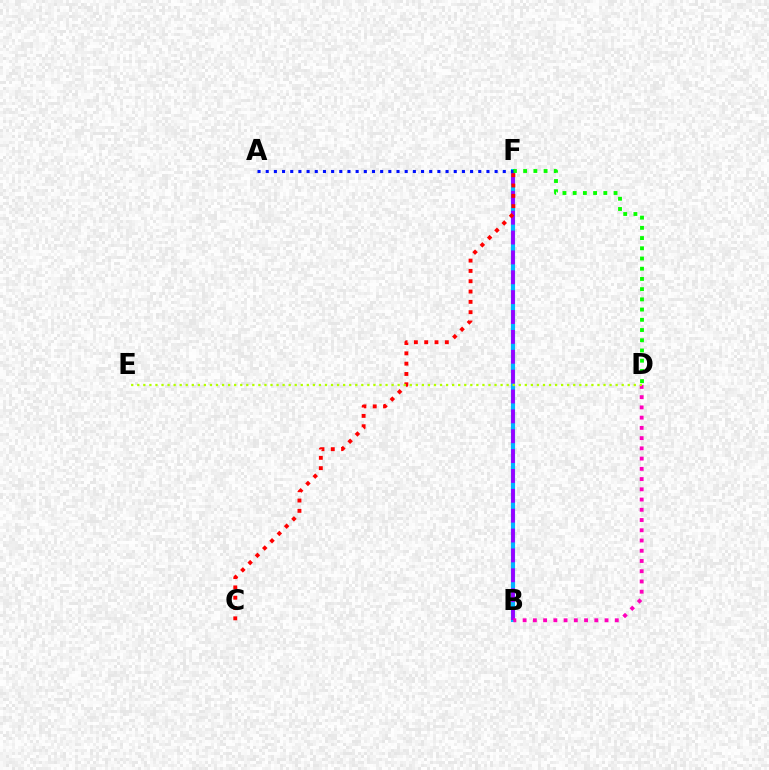{('B', 'F'): [{'color': '#00ff9d', 'line_style': 'dashed', 'thickness': 2.57}, {'color': '#ffa500', 'line_style': 'solid', 'thickness': 1.72}, {'color': '#00b5ff', 'line_style': 'solid', 'thickness': 2.99}, {'color': '#9b00ff', 'line_style': 'dashed', 'thickness': 2.7}], ('B', 'D'): [{'color': '#ff00bd', 'line_style': 'dotted', 'thickness': 2.78}], ('C', 'F'): [{'color': '#ff0000', 'line_style': 'dotted', 'thickness': 2.8}], ('D', 'E'): [{'color': '#b3ff00', 'line_style': 'dotted', 'thickness': 1.65}], ('D', 'F'): [{'color': '#08ff00', 'line_style': 'dotted', 'thickness': 2.78}], ('A', 'F'): [{'color': '#0010ff', 'line_style': 'dotted', 'thickness': 2.22}]}